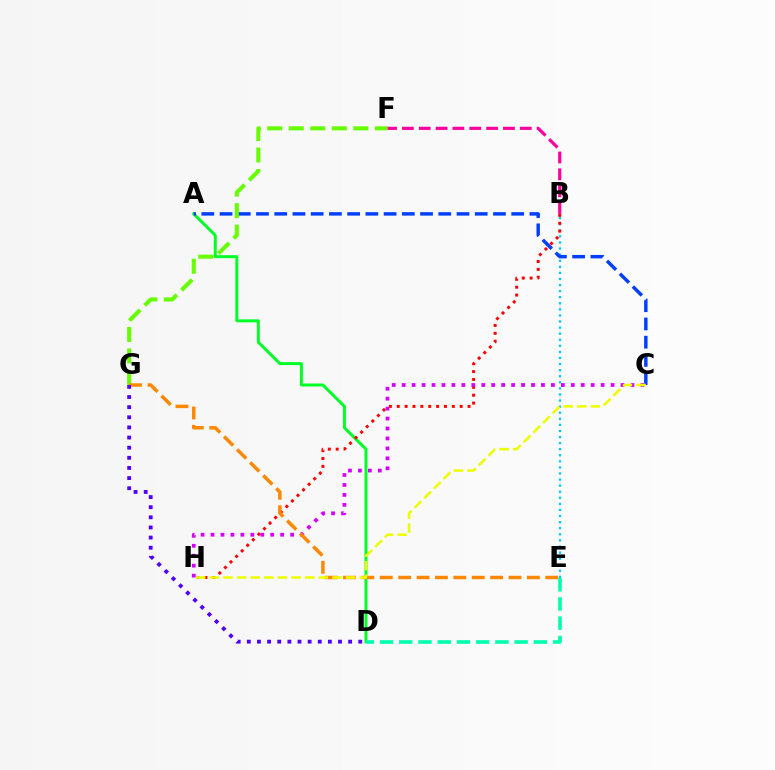{('B', 'E'): [{'color': '#00c7ff', 'line_style': 'dotted', 'thickness': 1.65}], ('A', 'D'): [{'color': '#00ff27', 'line_style': 'solid', 'thickness': 2.14}], ('A', 'C'): [{'color': '#003fff', 'line_style': 'dashed', 'thickness': 2.48}], ('F', 'G'): [{'color': '#66ff00', 'line_style': 'dashed', 'thickness': 2.92}], ('B', 'H'): [{'color': '#ff0000', 'line_style': 'dotted', 'thickness': 2.14}], ('C', 'H'): [{'color': '#d600ff', 'line_style': 'dotted', 'thickness': 2.7}, {'color': '#eeff00', 'line_style': 'dashed', 'thickness': 1.85}], ('E', 'G'): [{'color': '#ff8800', 'line_style': 'dashed', 'thickness': 2.5}], ('D', 'E'): [{'color': '#00ffaf', 'line_style': 'dashed', 'thickness': 2.61}], ('B', 'F'): [{'color': '#ff00a0', 'line_style': 'dashed', 'thickness': 2.29}], ('D', 'G'): [{'color': '#4f00ff', 'line_style': 'dotted', 'thickness': 2.75}]}